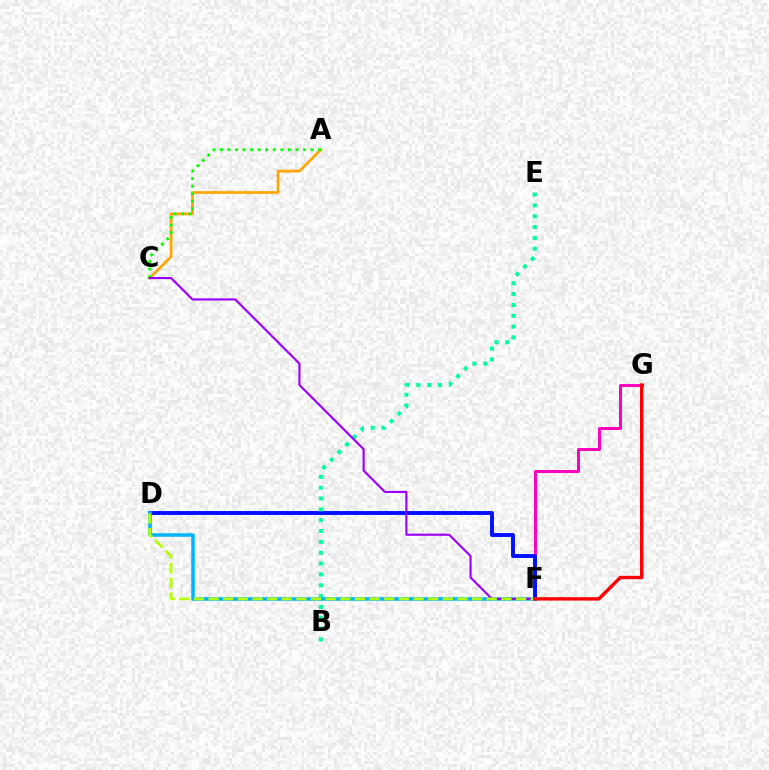{('F', 'G'): [{'color': '#ff00bd', 'line_style': 'solid', 'thickness': 2.14}, {'color': '#ff0000', 'line_style': 'solid', 'thickness': 2.43}], ('D', 'F'): [{'color': '#0010ff', 'line_style': 'solid', 'thickness': 2.82}, {'color': '#00b5ff', 'line_style': 'solid', 'thickness': 2.53}, {'color': '#b3ff00', 'line_style': 'dashed', 'thickness': 1.99}], ('A', 'C'): [{'color': '#ffa500', 'line_style': 'solid', 'thickness': 1.93}, {'color': '#08ff00', 'line_style': 'dotted', 'thickness': 2.05}], ('B', 'E'): [{'color': '#00ff9d', 'line_style': 'dotted', 'thickness': 2.94}], ('C', 'F'): [{'color': '#9b00ff', 'line_style': 'solid', 'thickness': 1.54}]}